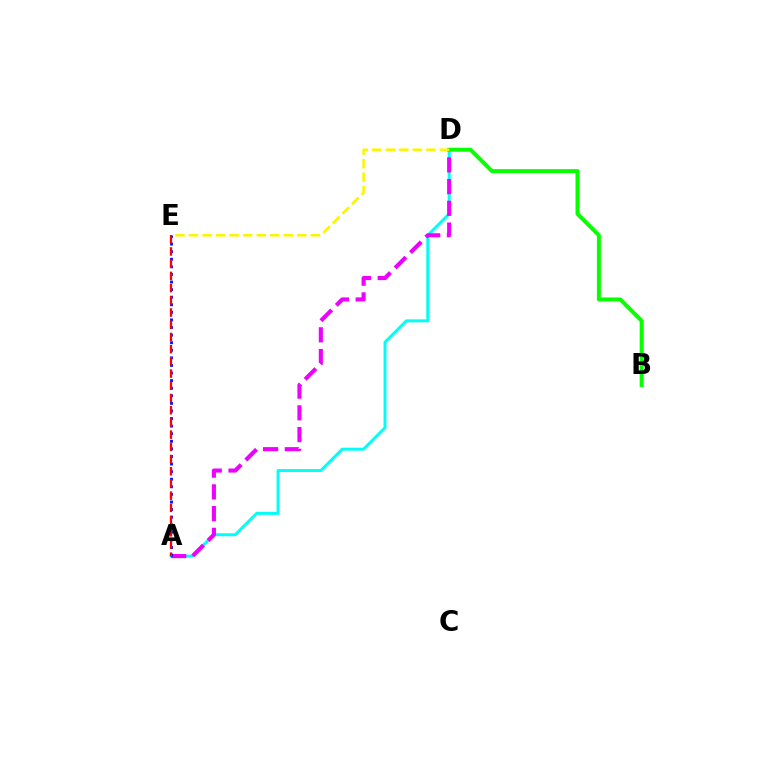{('A', 'D'): [{'color': '#00fff6', 'line_style': 'solid', 'thickness': 2.13}, {'color': '#ee00ff', 'line_style': 'dashed', 'thickness': 2.95}], ('B', 'D'): [{'color': '#08ff00', 'line_style': 'solid', 'thickness': 2.86}], ('A', 'E'): [{'color': '#0010ff', 'line_style': 'dotted', 'thickness': 2.06}, {'color': '#ff0000', 'line_style': 'dashed', 'thickness': 1.66}], ('D', 'E'): [{'color': '#fcf500', 'line_style': 'dashed', 'thickness': 1.84}]}